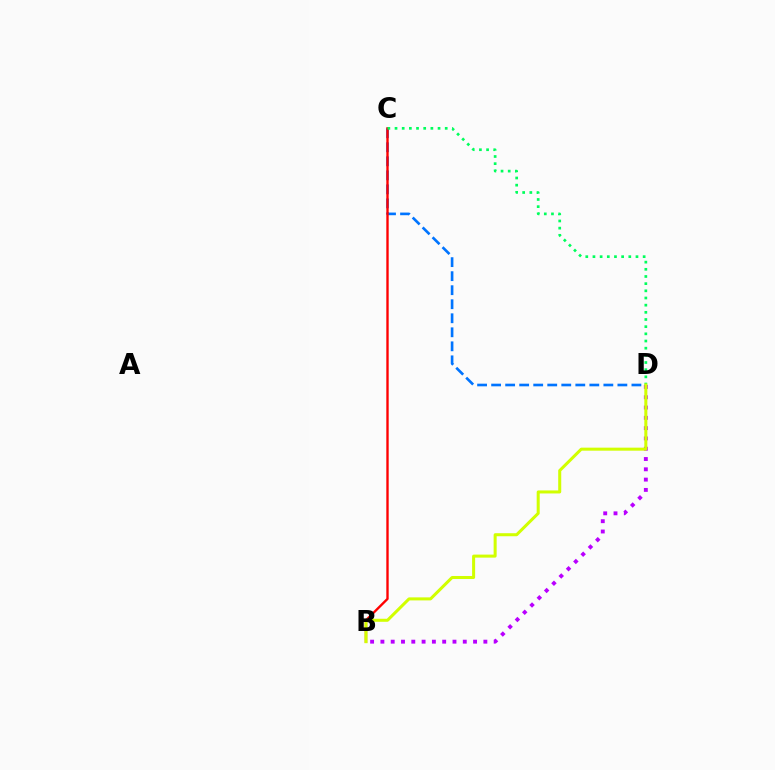{('C', 'D'): [{'color': '#0074ff', 'line_style': 'dashed', 'thickness': 1.91}, {'color': '#00ff5c', 'line_style': 'dotted', 'thickness': 1.95}], ('B', 'C'): [{'color': '#ff0000', 'line_style': 'solid', 'thickness': 1.7}], ('B', 'D'): [{'color': '#b900ff', 'line_style': 'dotted', 'thickness': 2.8}, {'color': '#d1ff00', 'line_style': 'solid', 'thickness': 2.18}]}